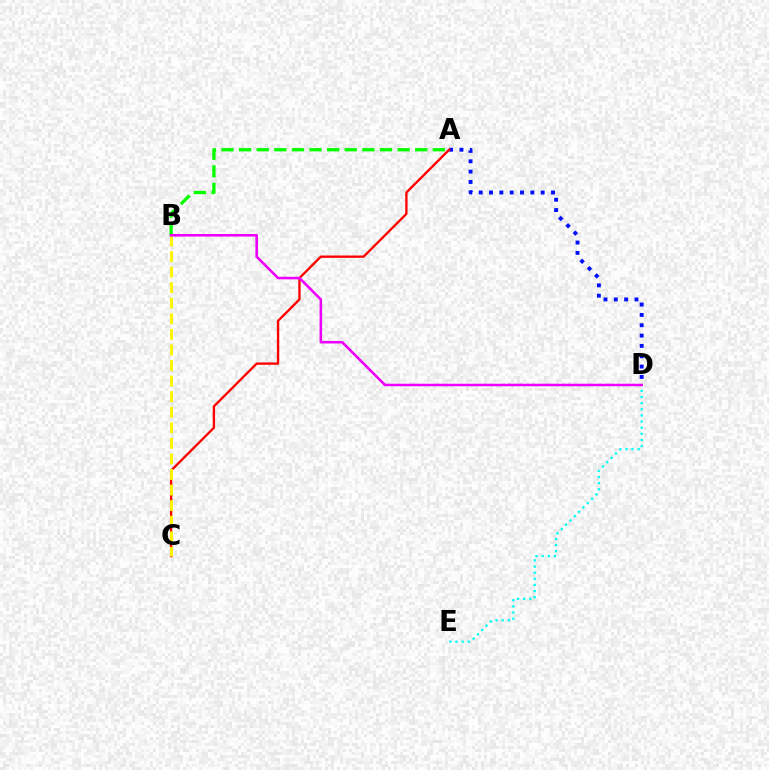{('A', 'D'): [{'color': '#0010ff', 'line_style': 'dotted', 'thickness': 2.81}], ('A', 'C'): [{'color': '#ff0000', 'line_style': 'solid', 'thickness': 1.67}], ('A', 'B'): [{'color': '#08ff00', 'line_style': 'dashed', 'thickness': 2.39}], ('D', 'E'): [{'color': '#00fff6', 'line_style': 'dotted', 'thickness': 1.66}], ('B', 'C'): [{'color': '#fcf500', 'line_style': 'dashed', 'thickness': 2.12}], ('B', 'D'): [{'color': '#ee00ff', 'line_style': 'solid', 'thickness': 1.84}]}